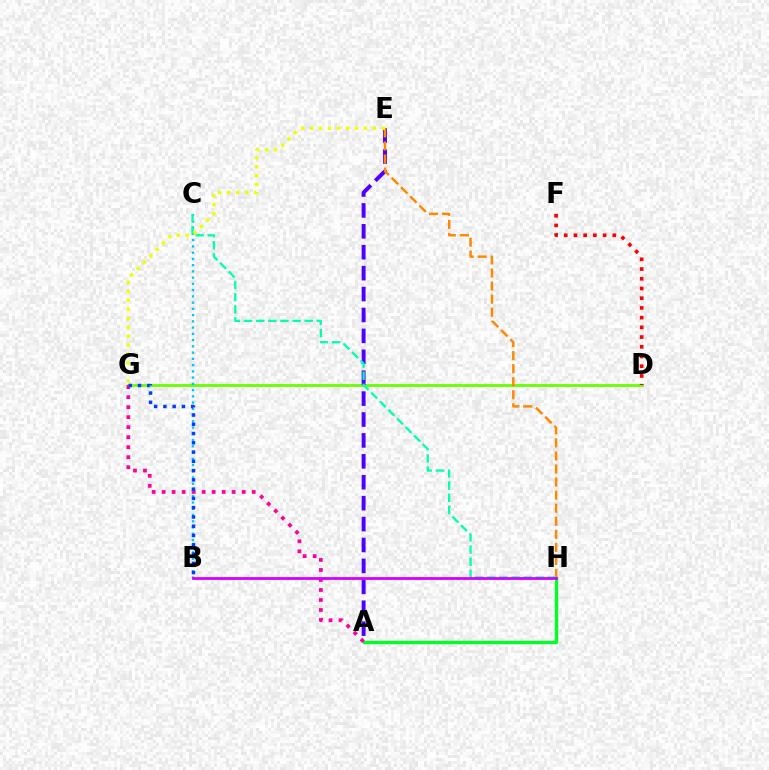{('A', 'H'): [{'color': '#00ff27', 'line_style': 'solid', 'thickness': 2.4}], ('D', 'G'): [{'color': '#66ff00', 'line_style': 'solid', 'thickness': 1.99}], ('A', 'E'): [{'color': '#4f00ff', 'line_style': 'dashed', 'thickness': 2.84}], ('E', 'H'): [{'color': '#ff8800', 'line_style': 'dashed', 'thickness': 1.77}], ('A', 'G'): [{'color': '#ff00a0', 'line_style': 'dotted', 'thickness': 2.72}], ('B', 'C'): [{'color': '#00c7ff', 'line_style': 'dotted', 'thickness': 1.7}], ('D', 'F'): [{'color': '#ff0000', 'line_style': 'dotted', 'thickness': 2.64}], ('C', 'H'): [{'color': '#00ffaf', 'line_style': 'dashed', 'thickness': 1.65}], ('B', 'H'): [{'color': '#d600ff', 'line_style': 'solid', 'thickness': 2.01}], ('E', 'G'): [{'color': '#eeff00', 'line_style': 'dotted', 'thickness': 2.44}], ('B', 'G'): [{'color': '#003fff', 'line_style': 'dotted', 'thickness': 2.52}]}